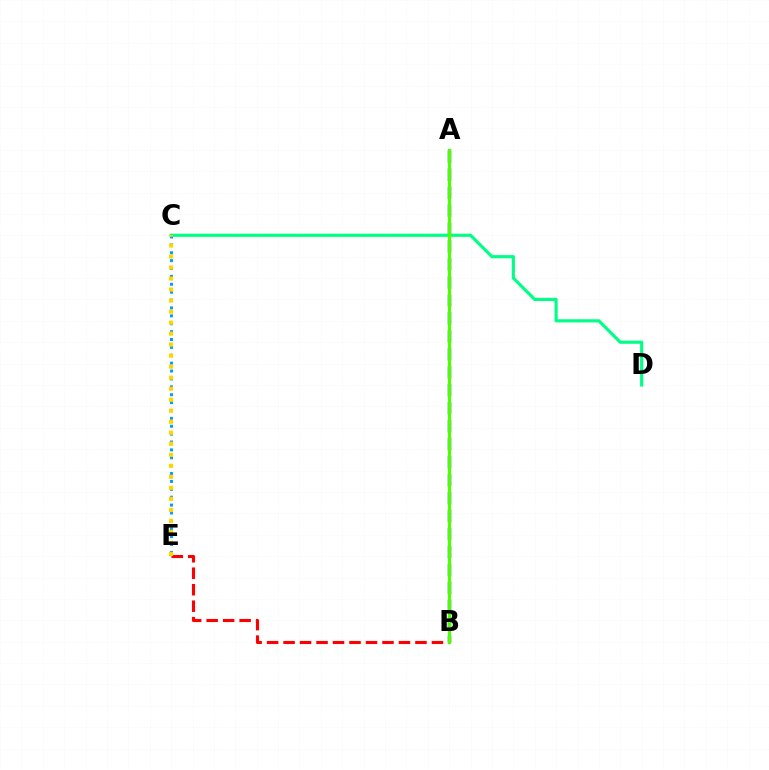{('C', 'E'): [{'color': '#009eff', 'line_style': 'dotted', 'thickness': 2.14}, {'color': '#ffd500', 'line_style': 'dotted', 'thickness': 2.99}], ('B', 'E'): [{'color': '#ff0000', 'line_style': 'dashed', 'thickness': 2.24}], ('A', 'B'): [{'color': '#3700ff', 'line_style': 'dashed', 'thickness': 2.44}, {'color': '#ff00ed', 'line_style': 'dotted', 'thickness': 1.96}, {'color': '#4fff00', 'line_style': 'solid', 'thickness': 2.34}], ('C', 'D'): [{'color': '#00ff86', 'line_style': 'solid', 'thickness': 2.27}]}